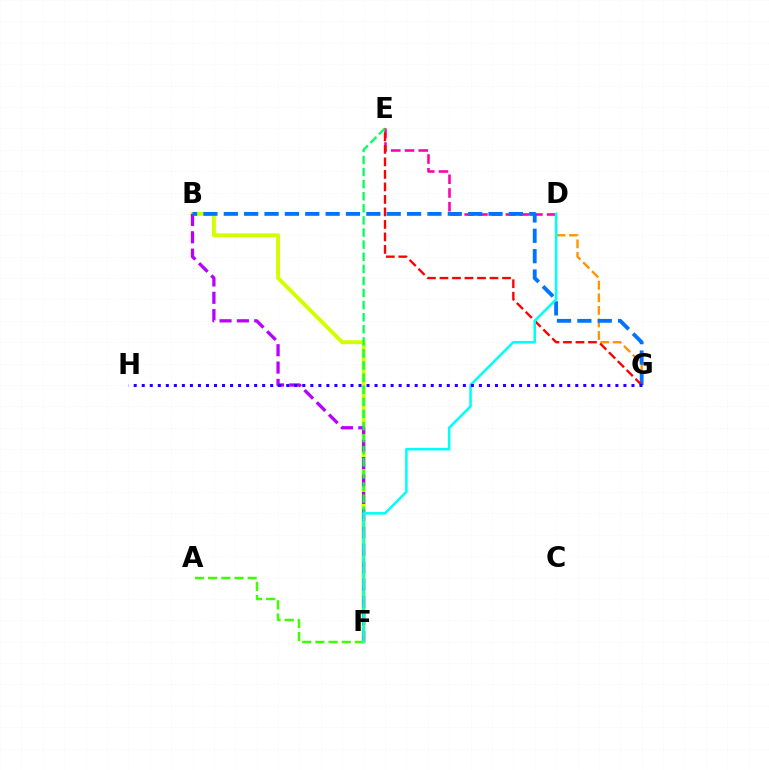{('D', 'G'): [{'color': '#ff9400', 'line_style': 'dashed', 'thickness': 1.71}], ('D', 'E'): [{'color': '#ff00ac', 'line_style': 'dashed', 'thickness': 1.87}], ('B', 'F'): [{'color': '#d1ff00', 'line_style': 'solid', 'thickness': 2.81}, {'color': '#b900ff', 'line_style': 'dashed', 'thickness': 2.36}], ('B', 'G'): [{'color': '#0074ff', 'line_style': 'dashed', 'thickness': 2.77}], ('E', 'F'): [{'color': '#00ff5c', 'line_style': 'dashed', 'thickness': 1.64}], ('A', 'F'): [{'color': '#3dff00', 'line_style': 'dashed', 'thickness': 1.79}], ('E', 'G'): [{'color': '#ff0000', 'line_style': 'dashed', 'thickness': 1.7}], ('D', 'F'): [{'color': '#00fff6', 'line_style': 'solid', 'thickness': 1.84}], ('G', 'H'): [{'color': '#2500ff', 'line_style': 'dotted', 'thickness': 2.18}]}